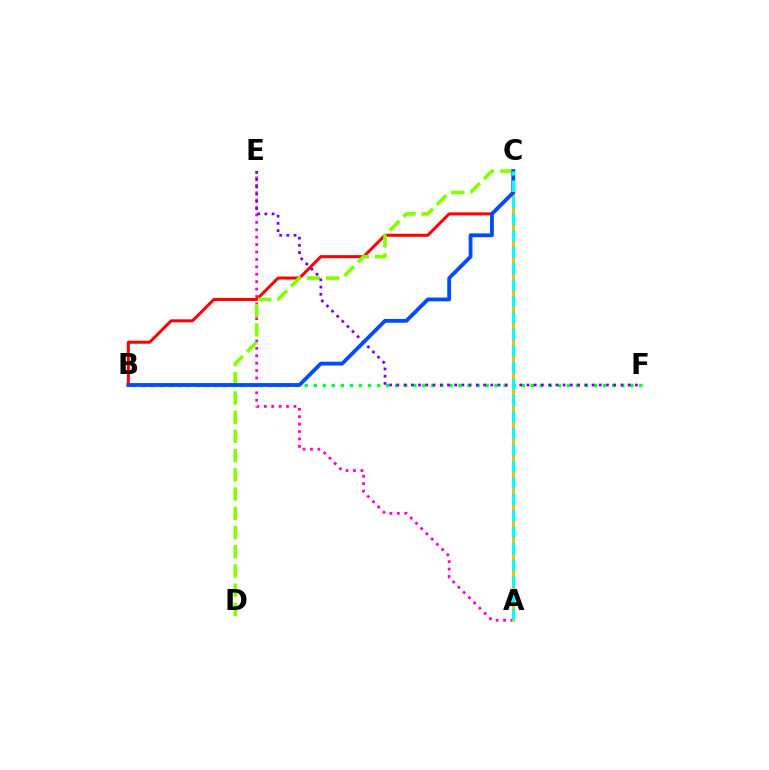{('A', 'E'): [{'color': '#ff00cf', 'line_style': 'dotted', 'thickness': 2.01}], ('B', 'F'): [{'color': '#00ff39', 'line_style': 'dotted', 'thickness': 2.46}], ('B', 'C'): [{'color': '#ff0000', 'line_style': 'solid', 'thickness': 2.18}, {'color': '#004bff', 'line_style': 'solid', 'thickness': 2.74}], ('C', 'D'): [{'color': '#84ff00', 'line_style': 'dashed', 'thickness': 2.61}], ('E', 'F'): [{'color': '#7200ff', 'line_style': 'dotted', 'thickness': 1.96}], ('A', 'C'): [{'color': '#ffbd00', 'line_style': 'solid', 'thickness': 2.17}, {'color': '#00fff6', 'line_style': 'dashed', 'thickness': 2.24}]}